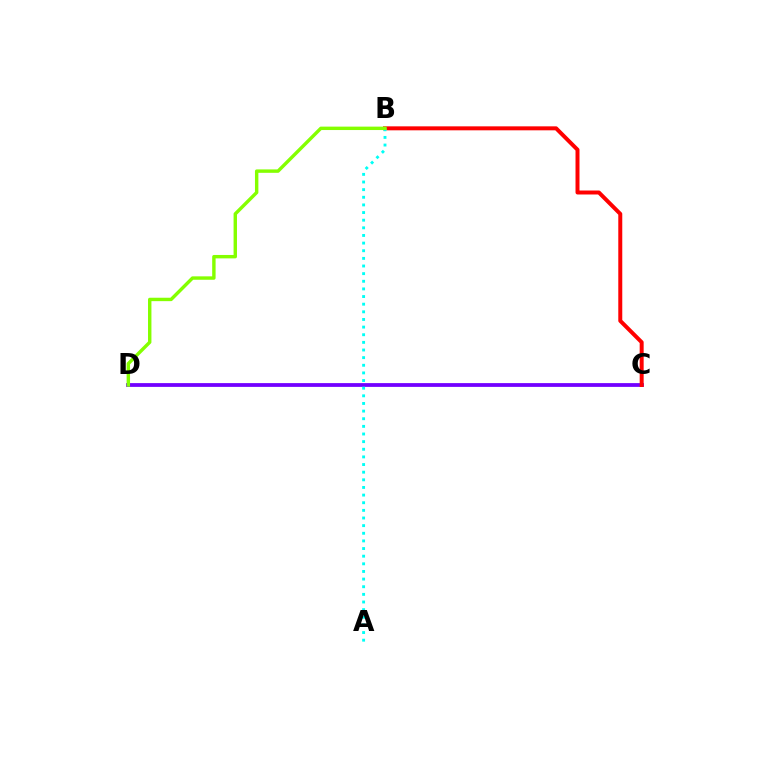{('C', 'D'): [{'color': '#7200ff', 'line_style': 'solid', 'thickness': 2.72}], ('B', 'C'): [{'color': '#ff0000', 'line_style': 'solid', 'thickness': 2.86}], ('A', 'B'): [{'color': '#00fff6', 'line_style': 'dotted', 'thickness': 2.07}], ('B', 'D'): [{'color': '#84ff00', 'line_style': 'solid', 'thickness': 2.46}]}